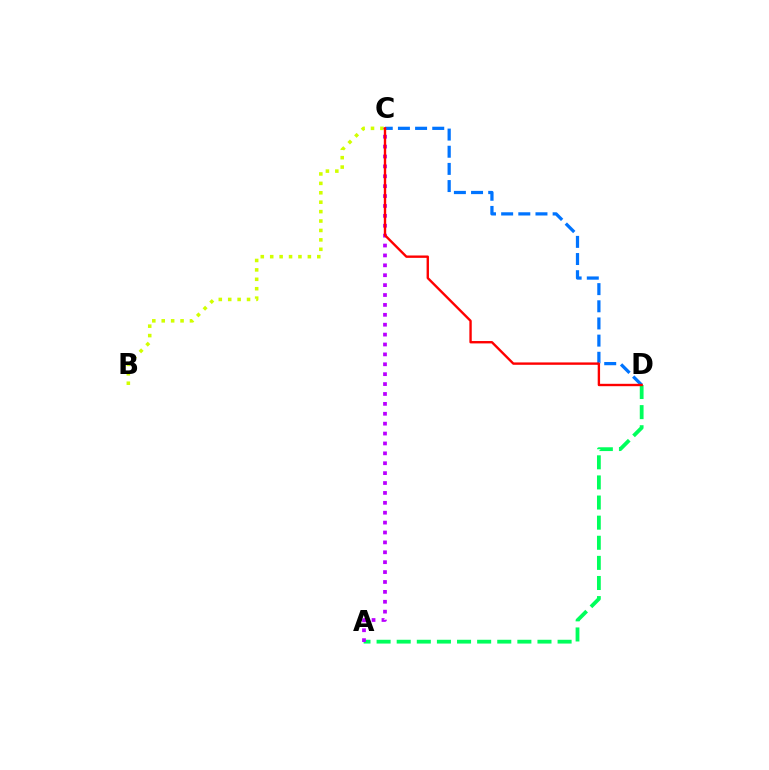{('C', 'D'): [{'color': '#0074ff', 'line_style': 'dashed', 'thickness': 2.33}, {'color': '#ff0000', 'line_style': 'solid', 'thickness': 1.71}], ('B', 'C'): [{'color': '#d1ff00', 'line_style': 'dotted', 'thickness': 2.56}], ('A', 'D'): [{'color': '#00ff5c', 'line_style': 'dashed', 'thickness': 2.73}], ('A', 'C'): [{'color': '#b900ff', 'line_style': 'dotted', 'thickness': 2.69}]}